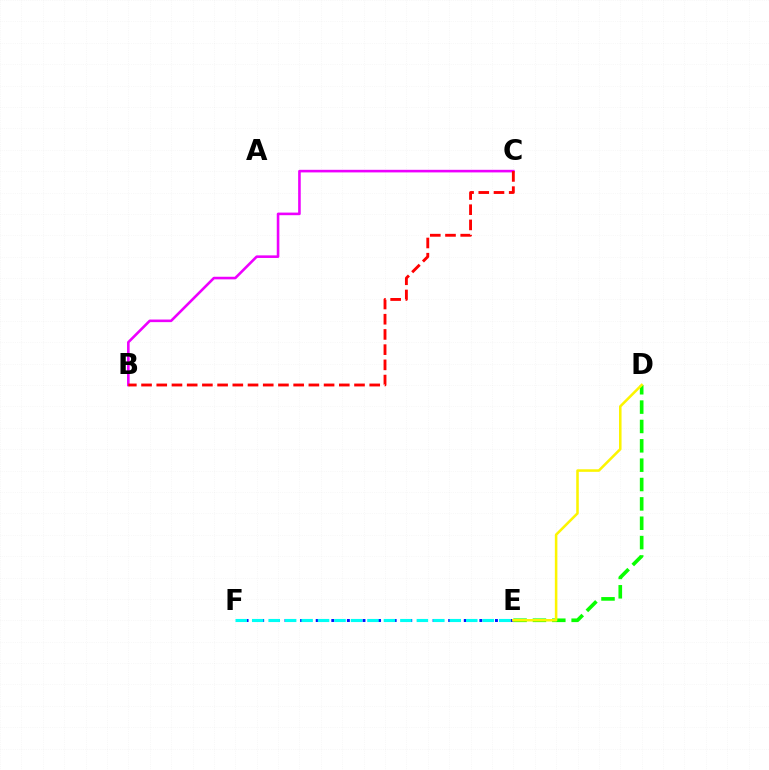{('D', 'E'): [{'color': '#08ff00', 'line_style': 'dashed', 'thickness': 2.63}, {'color': '#fcf500', 'line_style': 'solid', 'thickness': 1.83}], ('B', 'C'): [{'color': '#ee00ff', 'line_style': 'solid', 'thickness': 1.87}, {'color': '#ff0000', 'line_style': 'dashed', 'thickness': 2.07}], ('E', 'F'): [{'color': '#0010ff', 'line_style': 'dotted', 'thickness': 2.12}, {'color': '#00fff6', 'line_style': 'dashed', 'thickness': 2.24}]}